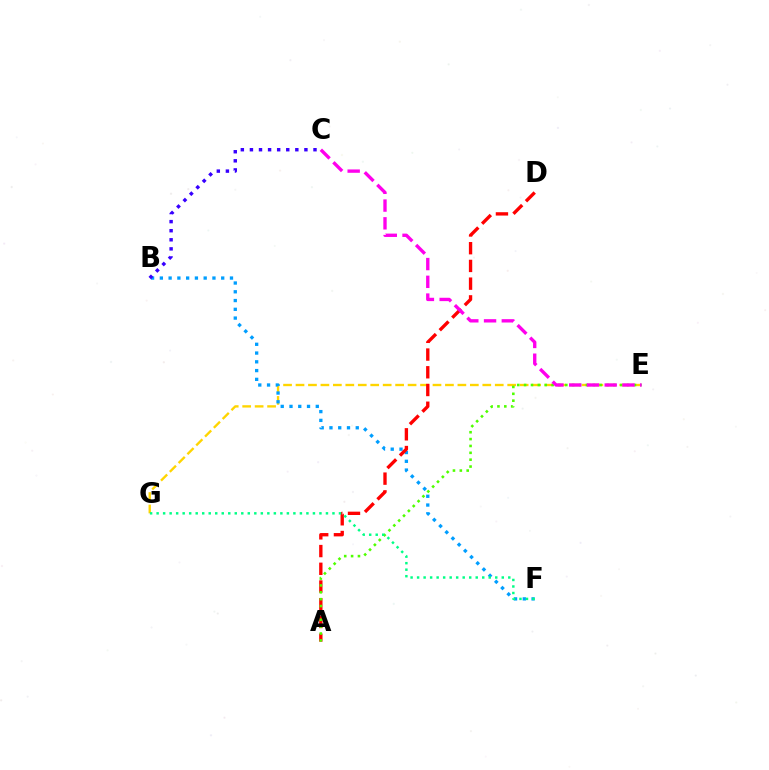{('E', 'G'): [{'color': '#ffd500', 'line_style': 'dashed', 'thickness': 1.69}], ('B', 'F'): [{'color': '#009eff', 'line_style': 'dotted', 'thickness': 2.38}], ('A', 'D'): [{'color': '#ff0000', 'line_style': 'dashed', 'thickness': 2.41}], ('A', 'E'): [{'color': '#4fff00', 'line_style': 'dotted', 'thickness': 1.87}], ('C', 'E'): [{'color': '#ff00ed', 'line_style': 'dashed', 'thickness': 2.41}], ('B', 'C'): [{'color': '#3700ff', 'line_style': 'dotted', 'thickness': 2.47}], ('F', 'G'): [{'color': '#00ff86', 'line_style': 'dotted', 'thickness': 1.77}]}